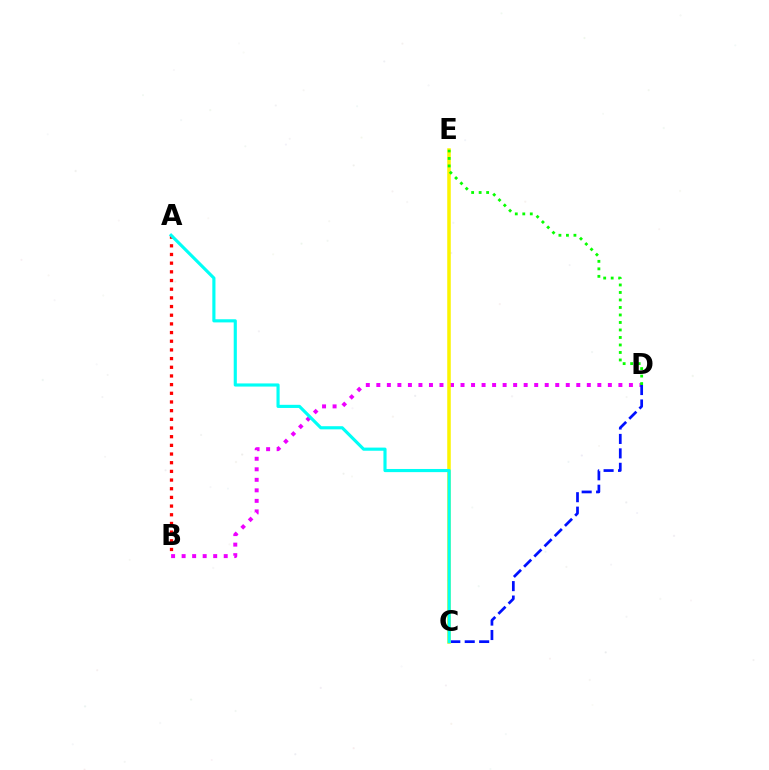{('A', 'B'): [{'color': '#ff0000', 'line_style': 'dotted', 'thickness': 2.36}], ('B', 'D'): [{'color': '#ee00ff', 'line_style': 'dotted', 'thickness': 2.86}], ('C', 'D'): [{'color': '#0010ff', 'line_style': 'dashed', 'thickness': 1.96}], ('C', 'E'): [{'color': '#fcf500', 'line_style': 'solid', 'thickness': 2.53}], ('A', 'C'): [{'color': '#00fff6', 'line_style': 'solid', 'thickness': 2.26}], ('D', 'E'): [{'color': '#08ff00', 'line_style': 'dotted', 'thickness': 2.04}]}